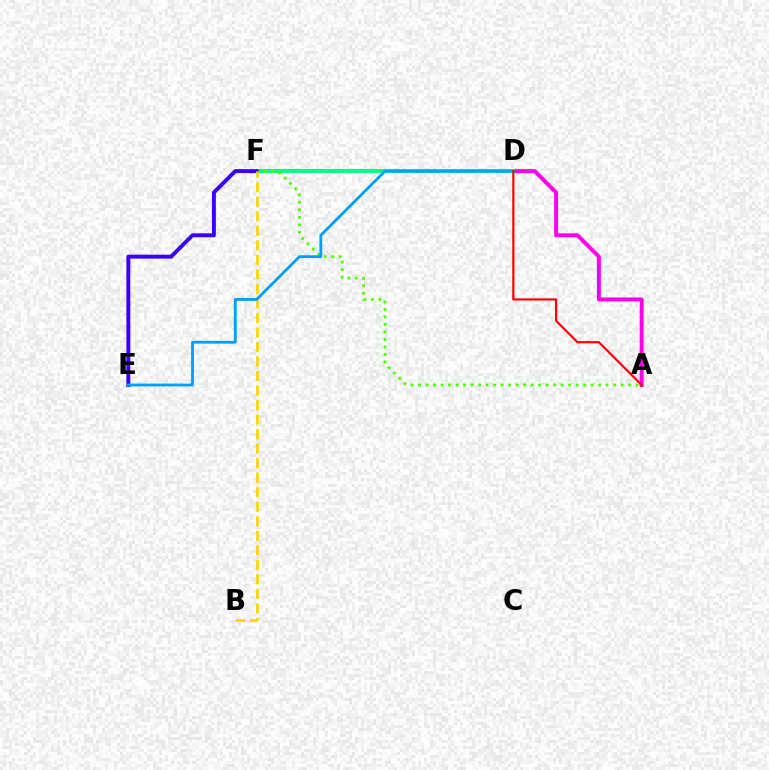{('A', 'D'): [{'color': '#ff00ed', 'line_style': 'solid', 'thickness': 2.85}, {'color': '#ff0000', 'line_style': 'solid', 'thickness': 1.57}], ('D', 'F'): [{'color': '#00ff86', 'line_style': 'solid', 'thickness': 2.91}], ('A', 'F'): [{'color': '#4fff00', 'line_style': 'dotted', 'thickness': 2.04}], ('E', 'F'): [{'color': '#3700ff', 'line_style': 'solid', 'thickness': 2.82}], ('B', 'F'): [{'color': '#ffd500', 'line_style': 'dashed', 'thickness': 1.97}], ('D', 'E'): [{'color': '#009eff', 'line_style': 'solid', 'thickness': 2.02}]}